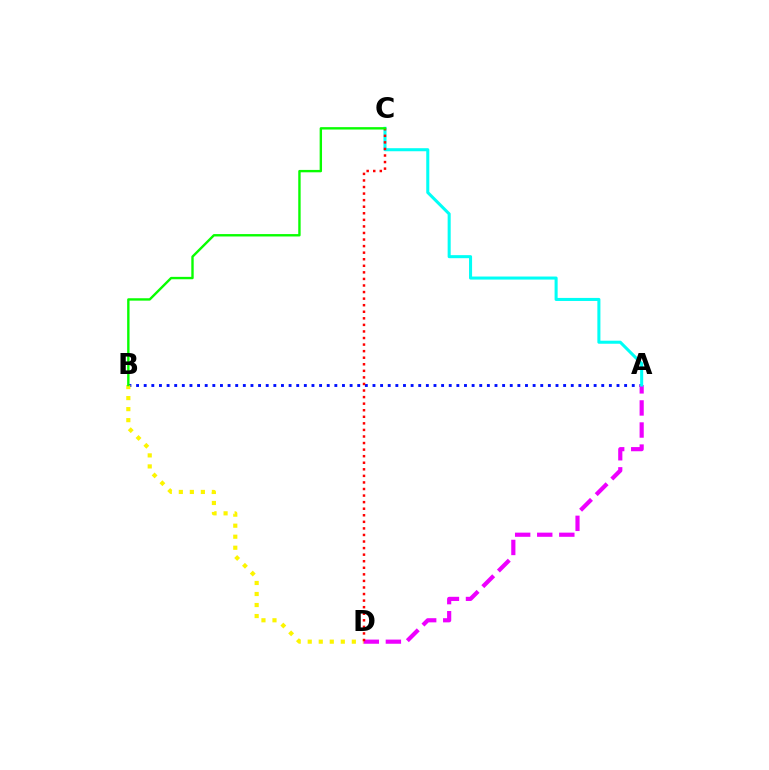{('A', 'B'): [{'color': '#0010ff', 'line_style': 'dotted', 'thickness': 2.07}], ('B', 'D'): [{'color': '#fcf500', 'line_style': 'dotted', 'thickness': 3.0}], ('A', 'D'): [{'color': '#ee00ff', 'line_style': 'dashed', 'thickness': 3.0}], ('A', 'C'): [{'color': '#00fff6', 'line_style': 'solid', 'thickness': 2.2}], ('C', 'D'): [{'color': '#ff0000', 'line_style': 'dotted', 'thickness': 1.78}], ('B', 'C'): [{'color': '#08ff00', 'line_style': 'solid', 'thickness': 1.72}]}